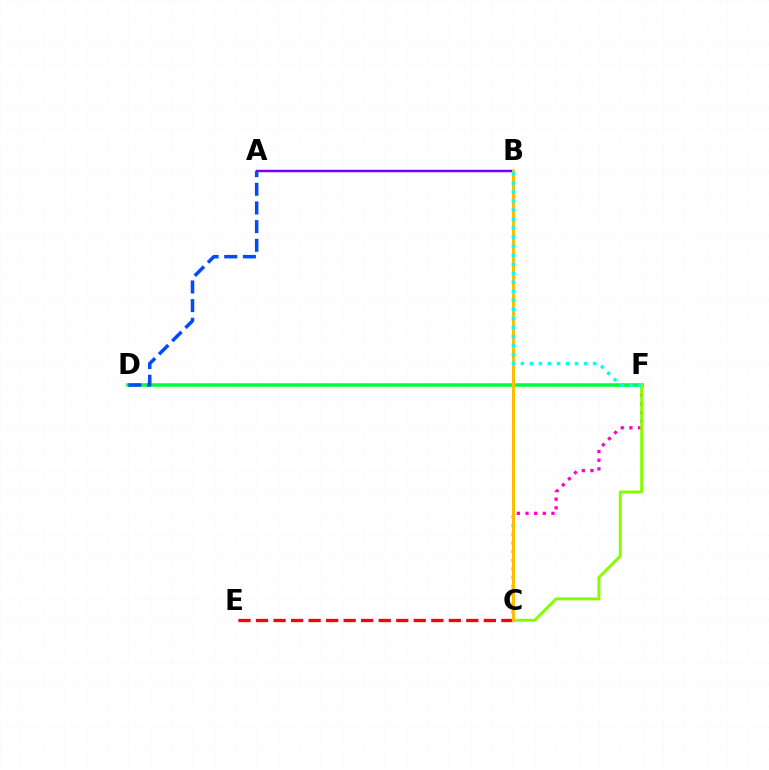{('A', 'B'): [{'color': '#7200ff', 'line_style': 'solid', 'thickness': 1.78}], ('C', 'F'): [{'color': '#ff00cf', 'line_style': 'dotted', 'thickness': 2.35}, {'color': '#84ff00', 'line_style': 'solid', 'thickness': 2.13}], ('D', 'F'): [{'color': '#00ff39', 'line_style': 'solid', 'thickness': 2.52}], ('A', 'D'): [{'color': '#004bff', 'line_style': 'dashed', 'thickness': 2.54}], ('C', 'E'): [{'color': '#ff0000', 'line_style': 'dashed', 'thickness': 2.38}], ('B', 'C'): [{'color': '#ffbd00', 'line_style': 'solid', 'thickness': 2.17}], ('B', 'F'): [{'color': '#00fff6', 'line_style': 'dotted', 'thickness': 2.45}]}